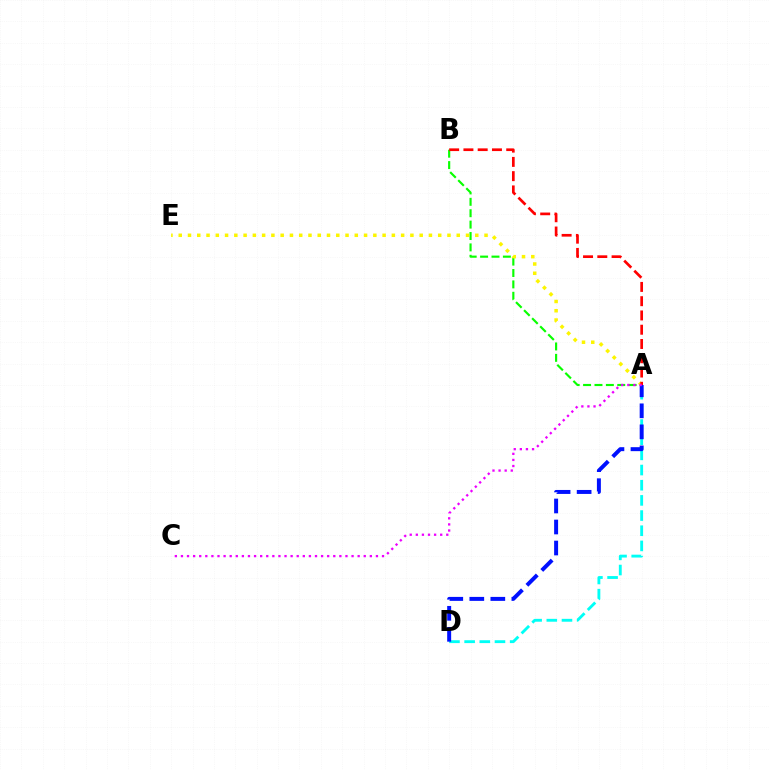{('A', 'B'): [{'color': '#08ff00', 'line_style': 'dashed', 'thickness': 1.55}, {'color': '#ff0000', 'line_style': 'dashed', 'thickness': 1.94}], ('A', 'D'): [{'color': '#00fff6', 'line_style': 'dashed', 'thickness': 2.06}, {'color': '#0010ff', 'line_style': 'dashed', 'thickness': 2.86}], ('A', 'E'): [{'color': '#fcf500', 'line_style': 'dotted', 'thickness': 2.52}], ('A', 'C'): [{'color': '#ee00ff', 'line_style': 'dotted', 'thickness': 1.66}]}